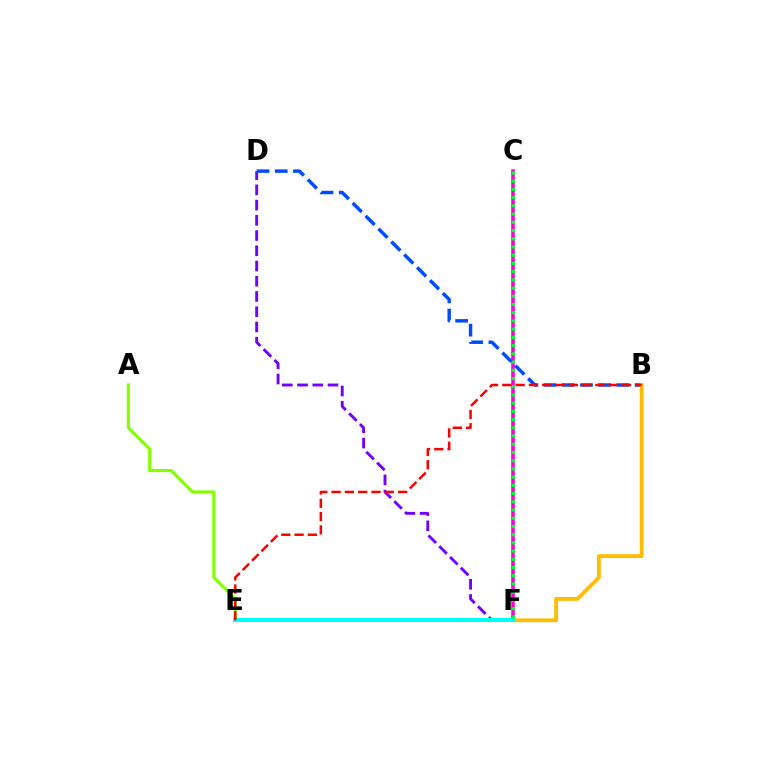{('C', 'F'): [{'color': '#ff00cf', 'line_style': 'solid', 'thickness': 2.55}, {'color': '#00ff39', 'line_style': 'dotted', 'thickness': 2.23}], ('A', 'E'): [{'color': '#84ff00', 'line_style': 'solid', 'thickness': 2.28}], ('D', 'F'): [{'color': '#7200ff', 'line_style': 'dashed', 'thickness': 2.07}], ('B', 'D'): [{'color': '#004bff', 'line_style': 'dashed', 'thickness': 2.47}], ('B', 'F'): [{'color': '#ffbd00', 'line_style': 'solid', 'thickness': 2.75}], ('E', 'F'): [{'color': '#00fff6', 'line_style': 'solid', 'thickness': 2.92}], ('B', 'E'): [{'color': '#ff0000', 'line_style': 'dashed', 'thickness': 1.81}]}